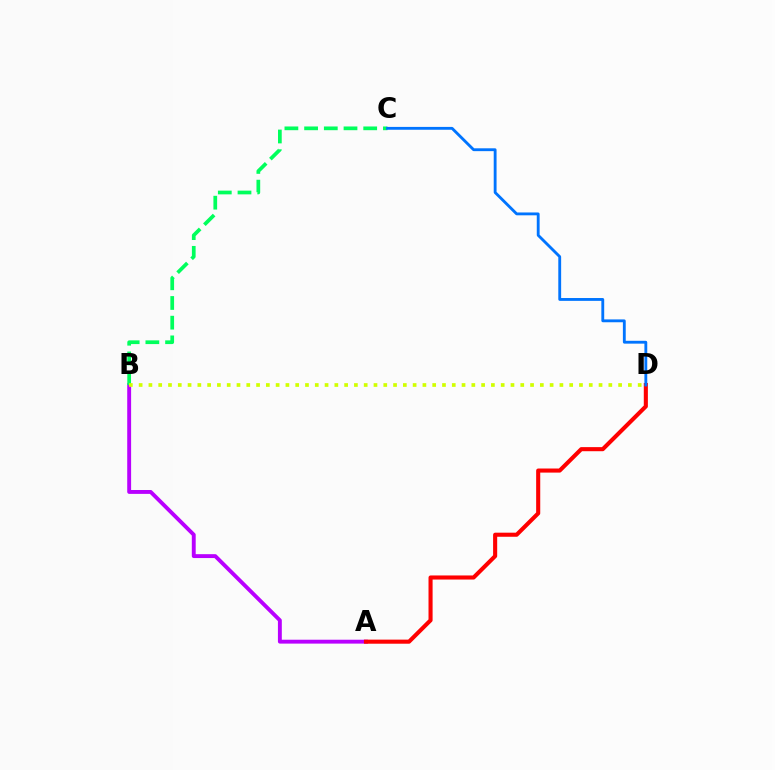{('A', 'B'): [{'color': '#b900ff', 'line_style': 'solid', 'thickness': 2.8}], ('B', 'C'): [{'color': '#00ff5c', 'line_style': 'dashed', 'thickness': 2.68}], ('B', 'D'): [{'color': '#d1ff00', 'line_style': 'dotted', 'thickness': 2.66}], ('A', 'D'): [{'color': '#ff0000', 'line_style': 'solid', 'thickness': 2.94}], ('C', 'D'): [{'color': '#0074ff', 'line_style': 'solid', 'thickness': 2.05}]}